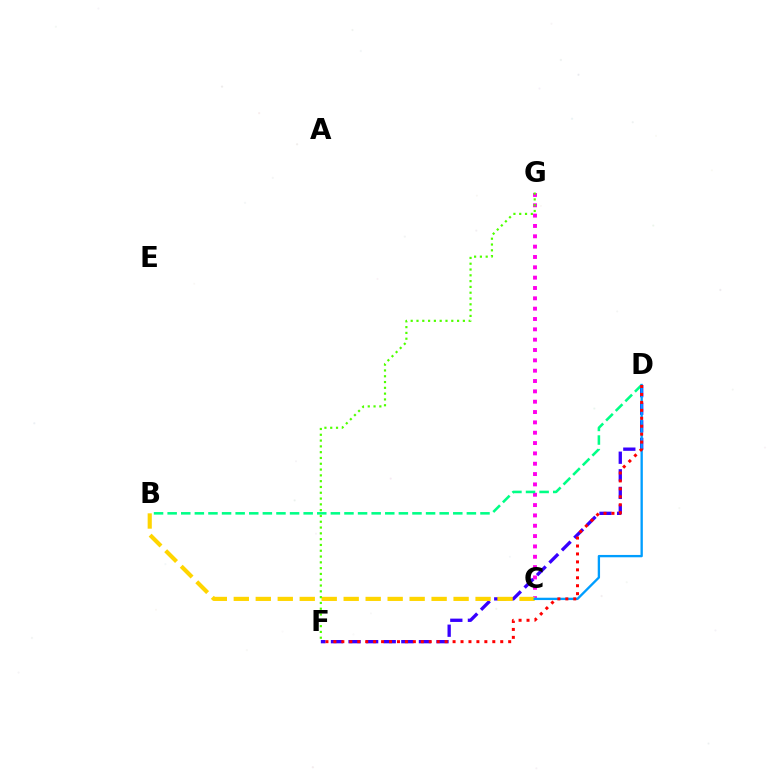{('D', 'F'): [{'color': '#3700ff', 'line_style': 'dashed', 'thickness': 2.39}, {'color': '#ff0000', 'line_style': 'dotted', 'thickness': 2.16}], ('C', 'G'): [{'color': '#ff00ed', 'line_style': 'dotted', 'thickness': 2.81}], ('B', 'C'): [{'color': '#ffd500', 'line_style': 'dashed', 'thickness': 2.99}], ('B', 'D'): [{'color': '#00ff86', 'line_style': 'dashed', 'thickness': 1.85}], ('C', 'D'): [{'color': '#009eff', 'line_style': 'solid', 'thickness': 1.68}], ('F', 'G'): [{'color': '#4fff00', 'line_style': 'dotted', 'thickness': 1.58}]}